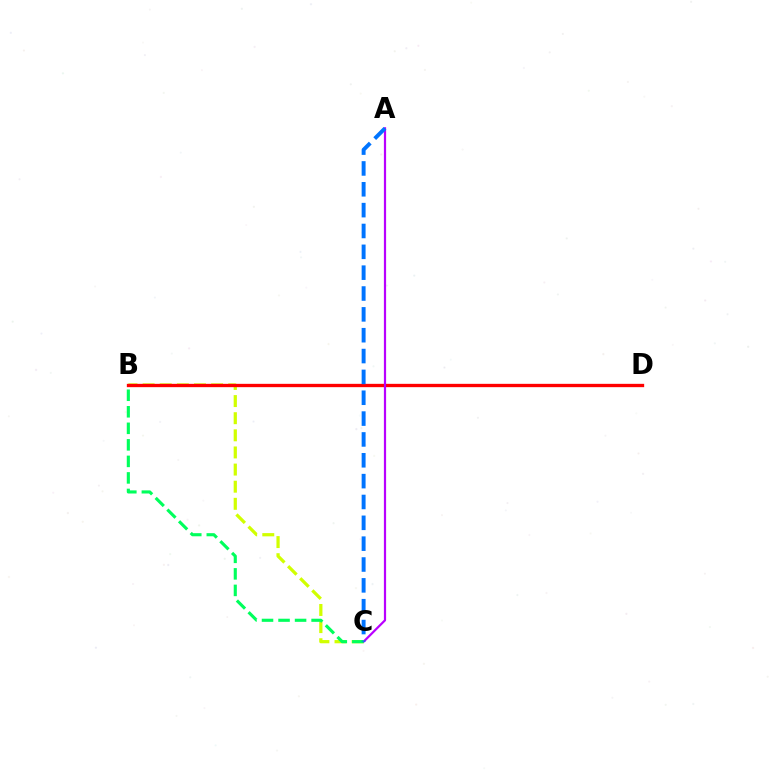{('B', 'C'): [{'color': '#d1ff00', 'line_style': 'dashed', 'thickness': 2.33}, {'color': '#00ff5c', 'line_style': 'dashed', 'thickness': 2.25}], ('B', 'D'): [{'color': '#ff0000', 'line_style': 'solid', 'thickness': 2.4}], ('A', 'C'): [{'color': '#b900ff', 'line_style': 'solid', 'thickness': 1.59}, {'color': '#0074ff', 'line_style': 'dashed', 'thickness': 2.83}]}